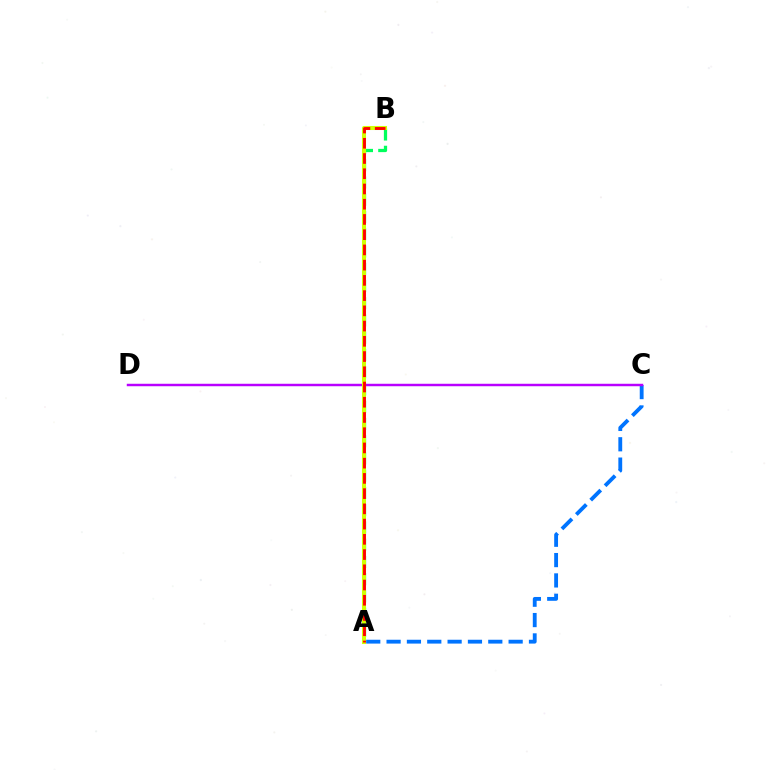{('A', 'B'): [{'color': '#00ff5c', 'line_style': 'dashed', 'thickness': 2.34}, {'color': '#d1ff00', 'line_style': 'solid', 'thickness': 2.92}, {'color': '#ff0000', 'line_style': 'dashed', 'thickness': 2.07}], ('A', 'C'): [{'color': '#0074ff', 'line_style': 'dashed', 'thickness': 2.76}], ('C', 'D'): [{'color': '#b900ff', 'line_style': 'solid', 'thickness': 1.77}]}